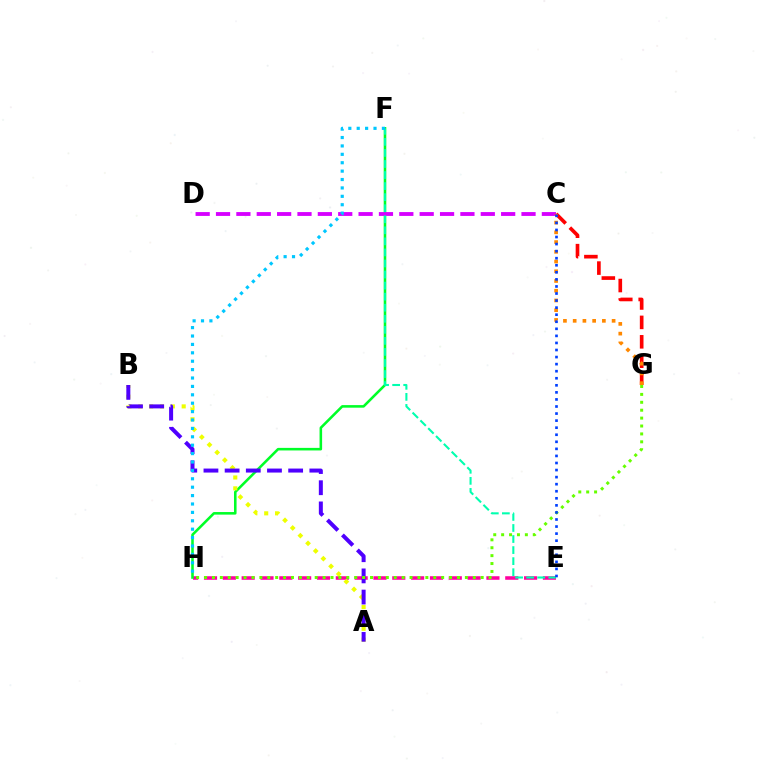{('E', 'H'): [{'color': '#ff00a0', 'line_style': 'dashed', 'thickness': 2.56}], ('F', 'H'): [{'color': '#00ff27', 'line_style': 'solid', 'thickness': 1.85}, {'color': '#00c7ff', 'line_style': 'dotted', 'thickness': 2.28}], ('C', 'G'): [{'color': '#ff0000', 'line_style': 'dashed', 'thickness': 2.64}, {'color': '#ff8800', 'line_style': 'dotted', 'thickness': 2.64}], ('A', 'B'): [{'color': '#eeff00', 'line_style': 'dotted', 'thickness': 2.95}, {'color': '#4f00ff', 'line_style': 'dashed', 'thickness': 2.88}], ('C', 'D'): [{'color': '#d600ff', 'line_style': 'dashed', 'thickness': 2.77}], ('E', 'F'): [{'color': '#00ffaf', 'line_style': 'dashed', 'thickness': 1.5}], ('G', 'H'): [{'color': '#66ff00', 'line_style': 'dotted', 'thickness': 2.15}], ('C', 'E'): [{'color': '#003fff', 'line_style': 'dotted', 'thickness': 1.92}]}